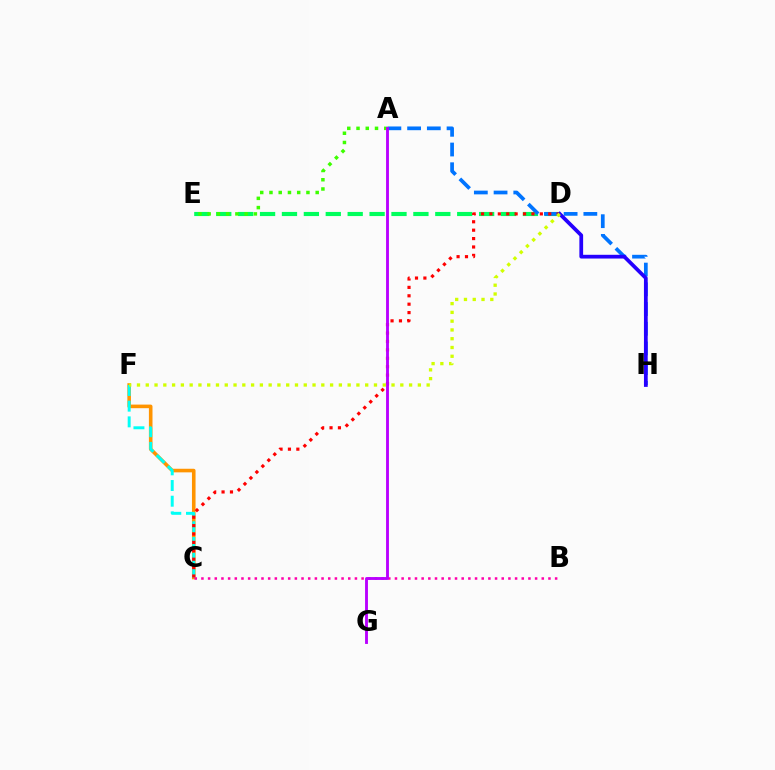{('C', 'F'): [{'color': '#ff9400', 'line_style': 'solid', 'thickness': 2.59}, {'color': '#00fff6', 'line_style': 'dashed', 'thickness': 2.13}], ('D', 'E'): [{'color': '#00ff5c', 'line_style': 'dashed', 'thickness': 2.98}], ('A', 'H'): [{'color': '#0074ff', 'line_style': 'dashed', 'thickness': 2.68}], ('C', 'D'): [{'color': '#ff0000', 'line_style': 'dotted', 'thickness': 2.28}], ('D', 'H'): [{'color': '#2500ff', 'line_style': 'solid', 'thickness': 2.69}], ('B', 'C'): [{'color': '#ff00ac', 'line_style': 'dotted', 'thickness': 1.81}], ('D', 'F'): [{'color': '#d1ff00', 'line_style': 'dotted', 'thickness': 2.38}], ('A', 'E'): [{'color': '#3dff00', 'line_style': 'dotted', 'thickness': 2.51}], ('A', 'G'): [{'color': '#b900ff', 'line_style': 'solid', 'thickness': 2.07}]}